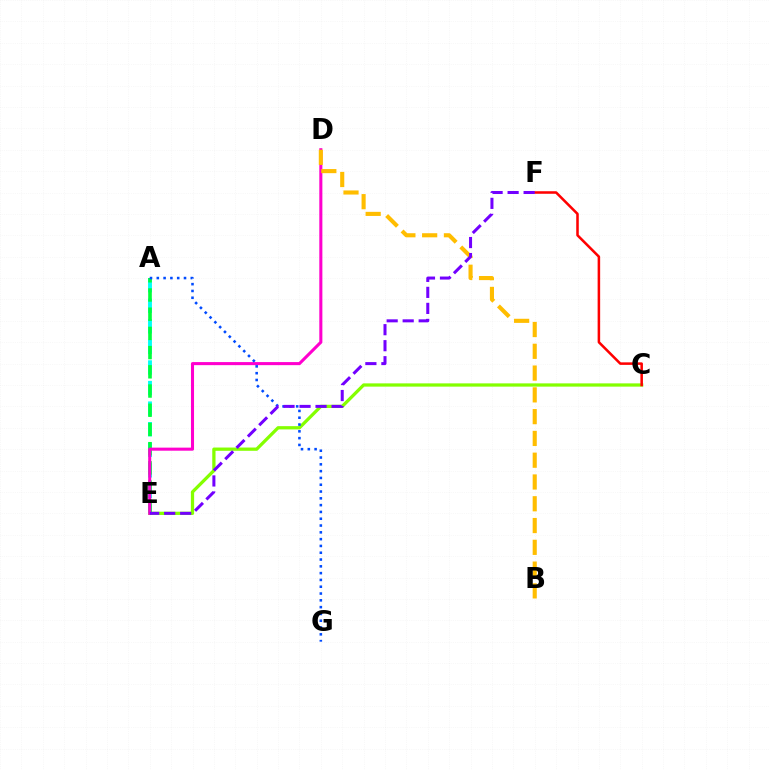{('C', 'E'): [{'color': '#84ff00', 'line_style': 'solid', 'thickness': 2.35}], ('A', 'E'): [{'color': '#00fff6', 'line_style': 'dashed', 'thickness': 2.79}, {'color': '#00ff39', 'line_style': 'dashed', 'thickness': 2.61}], ('D', 'E'): [{'color': '#ff00cf', 'line_style': 'solid', 'thickness': 2.21}], ('B', 'D'): [{'color': '#ffbd00', 'line_style': 'dashed', 'thickness': 2.96}], ('A', 'G'): [{'color': '#004bff', 'line_style': 'dotted', 'thickness': 1.85}], ('C', 'F'): [{'color': '#ff0000', 'line_style': 'solid', 'thickness': 1.83}], ('E', 'F'): [{'color': '#7200ff', 'line_style': 'dashed', 'thickness': 2.18}]}